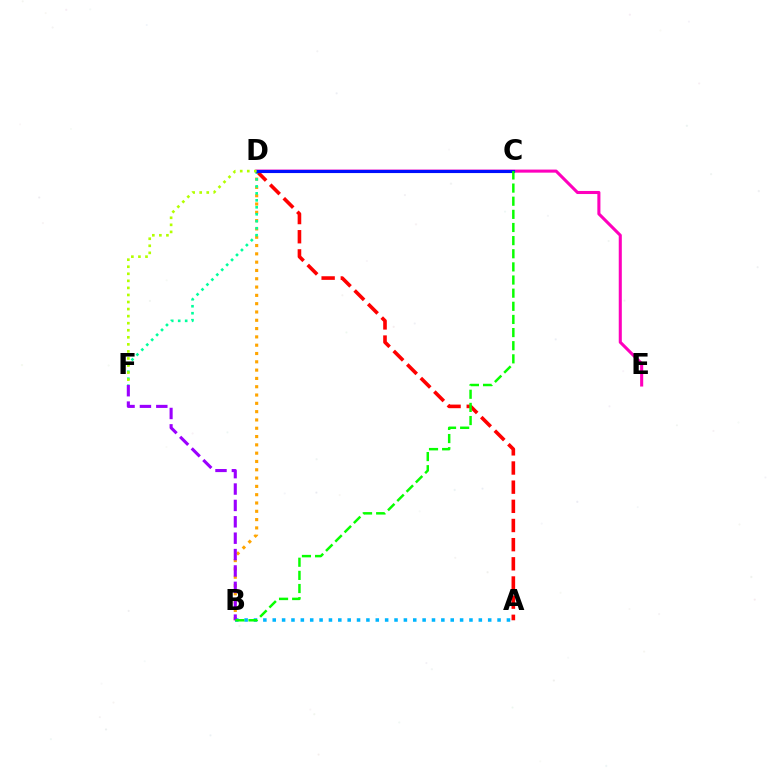{('D', 'E'): [{'color': '#ff00bd', 'line_style': 'solid', 'thickness': 2.21}], ('A', 'D'): [{'color': '#ff0000', 'line_style': 'dashed', 'thickness': 2.6}], ('B', 'D'): [{'color': '#ffa500', 'line_style': 'dotted', 'thickness': 2.26}], ('A', 'B'): [{'color': '#00b5ff', 'line_style': 'dotted', 'thickness': 2.55}], ('B', 'F'): [{'color': '#9b00ff', 'line_style': 'dashed', 'thickness': 2.23}], ('D', 'F'): [{'color': '#00ff9d', 'line_style': 'dotted', 'thickness': 1.89}, {'color': '#b3ff00', 'line_style': 'dotted', 'thickness': 1.92}], ('C', 'D'): [{'color': '#0010ff', 'line_style': 'solid', 'thickness': 2.24}], ('B', 'C'): [{'color': '#08ff00', 'line_style': 'dashed', 'thickness': 1.78}]}